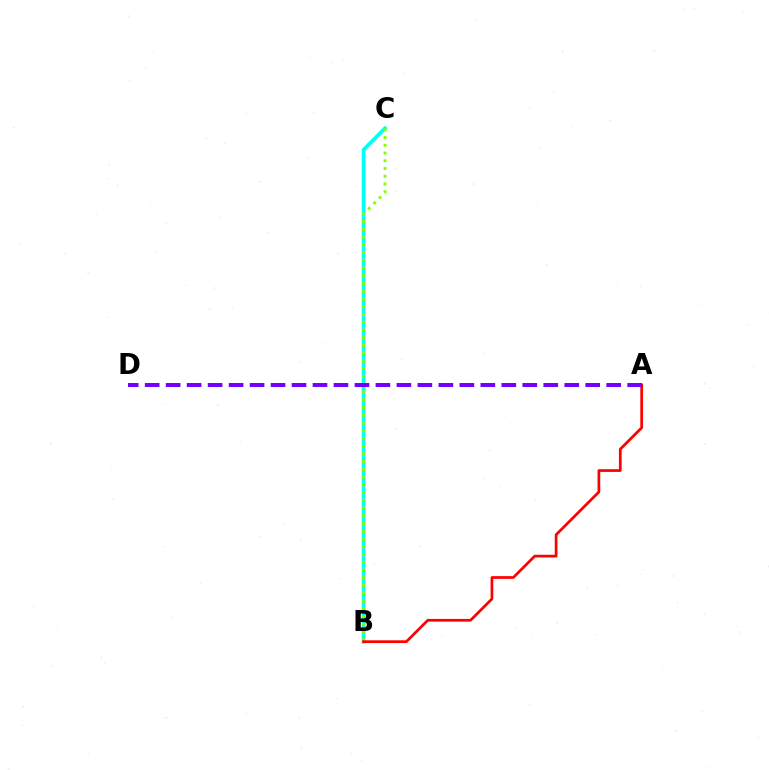{('B', 'C'): [{'color': '#00fff6', 'line_style': 'solid', 'thickness': 2.73}, {'color': '#84ff00', 'line_style': 'dotted', 'thickness': 2.1}], ('A', 'B'): [{'color': '#ff0000', 'line_style': 'solid', 'thickness': 1.96}], ('A', 'D'): [{'color': '#7200ff', 'line_style': 'dashed', 'thickness': 2.85}]}